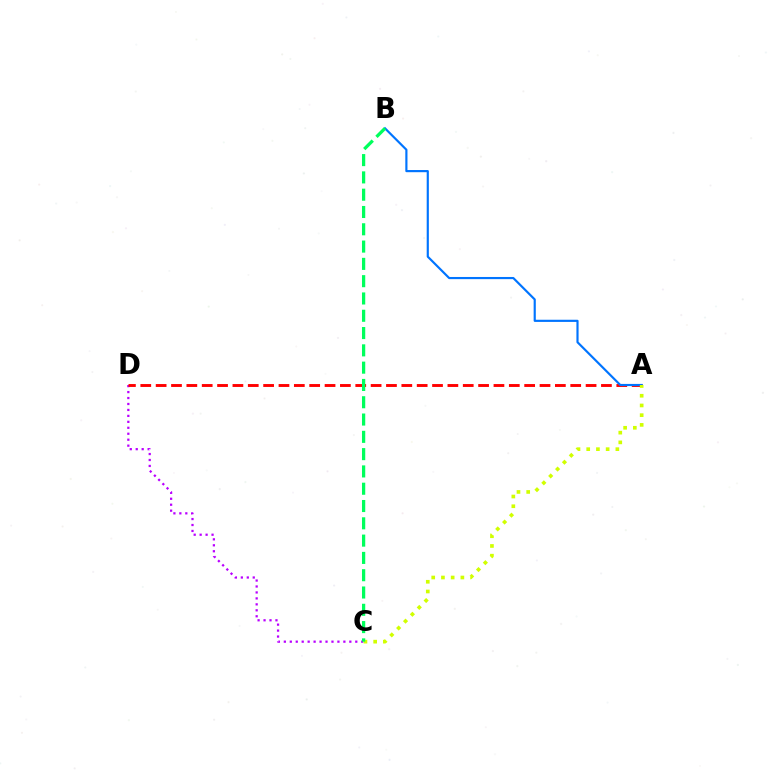{('C', 'D'): [{'color': '#b900ff', 'line_style': 'dotted', 'thickness': 1.62}], ('A', 'D'): [{'color': '#ff0000', 'line_style': 'dashed', 'thickness': 2.09}], ('A', 'B'): [{'color': '#0074ff', 'line_style': 'solid', 'thickness': 1.56}], ('A', 'C'): [{'color': '#d1ff00', 'line_style': 'dotted', 'thickness': 2.64}], ('B', 'C'): [{'color': '#00ff5c', 'line_style': 'dashed', 'thickness': 2.35}]}